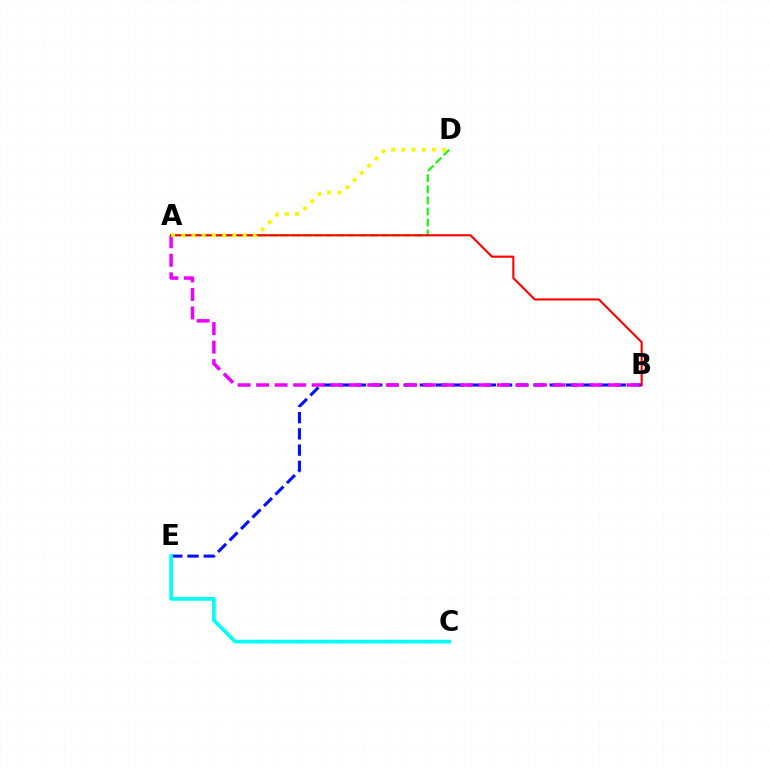{('A', 'D'): [{'color': '#08ff00', 'line_style': 'dashed', 'thickness': 1.51}, {'color': '#fcf500', 'line_style': 'dotted', 'thickness': 2.78}], ('B', 'E'): [{'color': '#0010ff', 'line_style': 'dashed', 'thickness': 2.21}], ('C', 'E'): [{'color': '#00fff6', 'line_style': 'solid', 'thickness': 2.65}], ('A', 'B'): [{'color': '#ee00ff', 'line_style': 'dashed', 'thickness': 2.52}, {'color': '#ff0000', 'line_style': 'solid', 'thickness': 1.52}]}